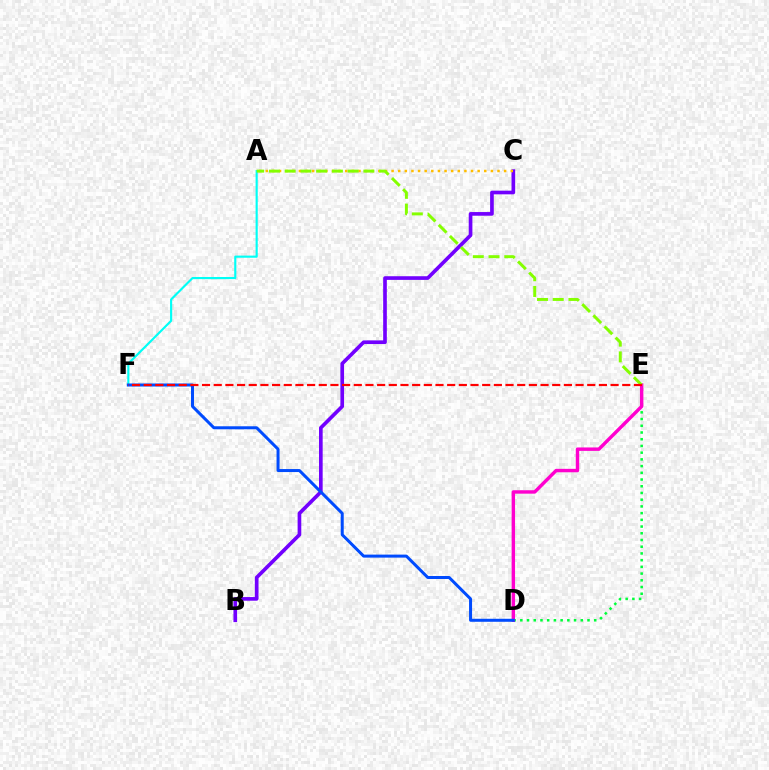{('D', 'E'): [{'color': '#00ff39', 'line_style': 'dotted', 'thickness': 1.83}, {'color': '#ff00cf', 'line_style': 'solid', 'thickness': 2.47}], ('A', 'F'): [{'color': '#00fff6', 'line_style': 'solid', 'thickness': 1.54}], ('B', 'C'): [{'color': '#7200ff', 'line_style': 'solid', 'thickness': 2.64}], ('D', 'F'): [{'color': '#004bff', 'line_style': 'solid', 'thickness': 2.17}], ('A', 'C'): [{'color': '#ffbd00', 'line_style': 'dotted', 'thickness': 1.8}], ('A', 'E'): [{'color': '#84ff00', 'line_style': 'dashed', 'thickness': 2.14}], ('E', 'F'): [{'color': '#ff0000', 'line_style': 'dashed', 'thickness': 1.59}]}